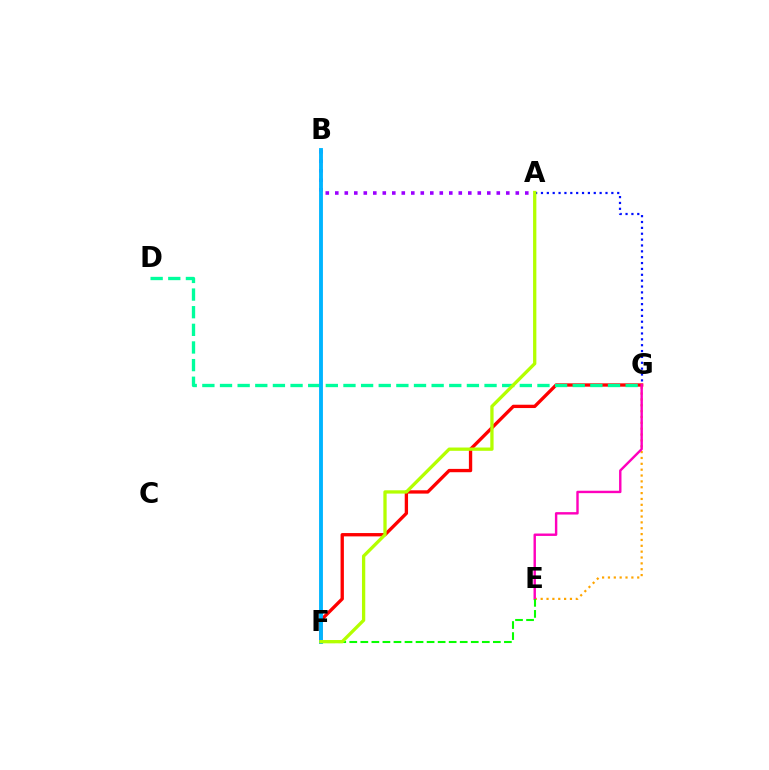{('A', 'B'): [{'color': '#9b00ff', 'line_style': 'dotted', 'thickness': 2.58}], ('E', 'G'): [{'color': '#ffa500', 'line_style': 'dotted', 'thickness': 1.59}, {'color': '#ff00bd', 'line_style': 'solid', 'thickness': 1.74}], ('A', 'G'): [{'color': '#0010ff', 'line_style': 'dotted', 'thickness': 1.59}], ('F', 'G'): [{'color': '#ff0000', 'line_style': 'solid', 'thickness': 2.4}], ('D', 'G'): [{'color': '#00ff9d', 'line_style': 'dashed', 'thickness': 2.4}], ('B', 'F'): [{'color': '#00b5ff', 'line_style': 'solid', 'thickness': 2.77}], ('E', 'F'): [{'color': '#08ff00', 'line_style': 'dashed', 'thickness': 1.5}], ('A', 'F'): [{'color': '#b3ff00', 'line_style': 'solid', 'thickness': 2.37}]}